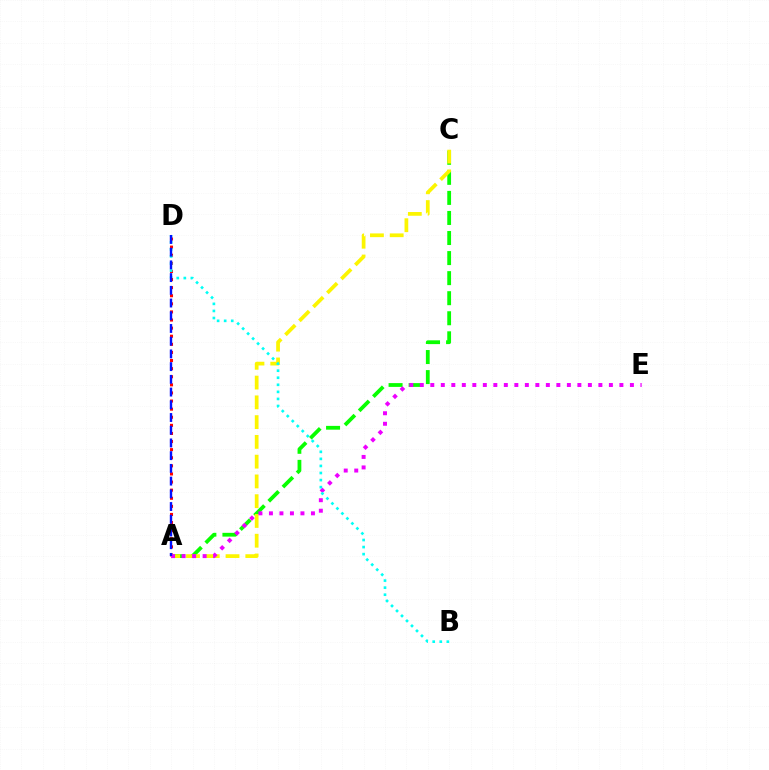{('A', 'C'): [{'color': '#08ff00', 'line_style': 'dashed', 'thickness': 2.72}, {'color': '#fcf500', 'line_style': 'dashed', 'thickness': 2.69}], ('A', 'D'): [{'color': '#ff0000', 'line_style': 'dotted', 'thickness': 2.2}, {'color': '#0010ff', 'line_style': 'dashed', 'thickness': 1.73}], ('A', 'E'): [{'color': '#ee00ff', 'line_style': 'dotted', 'thickness': 2.85}], ('B', 'D'): [{'color': '#00fff6', 'line_style': 'dotted', 'thickness': 1.92}]}